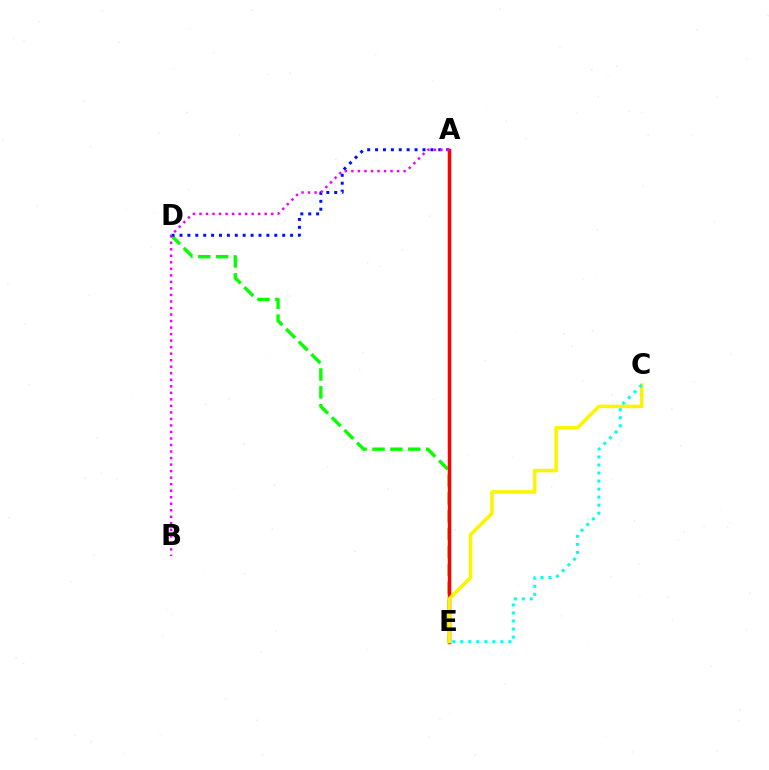{('D', 'E'): [{'color': '#08ff00', 'line_style': 'dashed', 'thickness': 2.43}], ('A', 'D'): [{'color': '#0010ff', 'line_style': 'dotted', 'thickness': 2.15}], ('A', 'E'): [{'color': '#ff0000', 'line_style': 'solid', 'thickness': 2.49}], ('C', 'E'): [{'color': '#fcf500', 'line_style': 'solid', 'thickness': 2.55}, {'color': '#00fff6', 'line_style': 'dotted', 'thickness': 2.18}], ('A', 'B'): [{'color': '#ee00ff', 'line_style': 'dotted', 'thickness': 1.77}]}